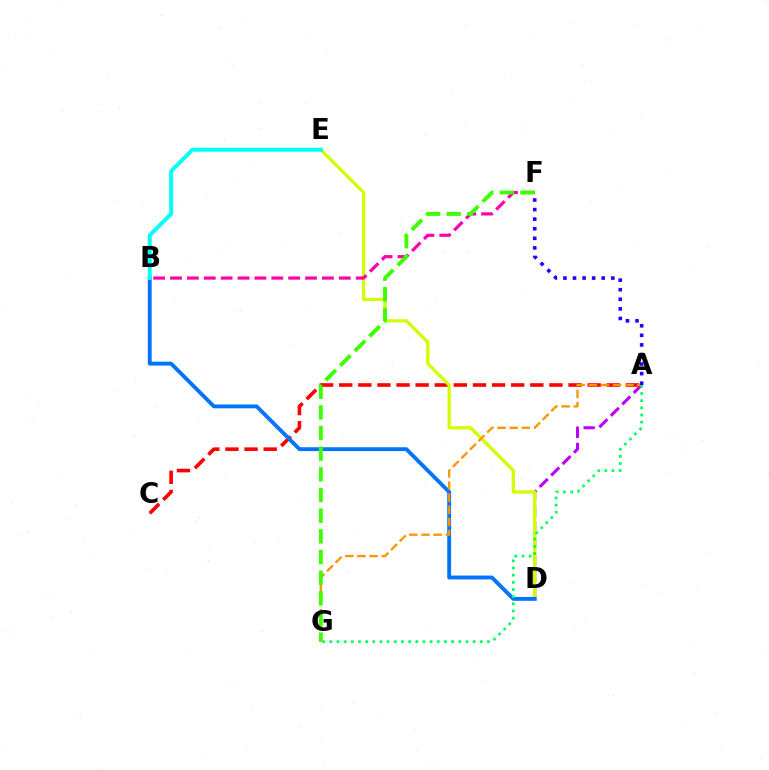{('A', 'D'): [{'color': '#b900ff', 'line_style': 'dashed', 'thickness': 2.19}], ('A', 'C'): [{'color': '#ff0000', 'line_style': 'dashed', 'thickness': 2.6}], ('D', 'E'): [{'color': '#d1ff00', 'line_style': 'solid', 'thickness': 2.37}], ('B', 'D'): [{'color': '#0074ff', 'line_style': 'solid', 'thickness': 2.78}], ('A', 'G'): [{'color': '#ff9400', 'line_style': 'dashed', 'thickness': 1.65}, {'color': '#00ff5c', 'line_style': 'dotted', 'thickness': 1.95}], ('B', 'F'): [{'color': '#ff00ac', 'line_style': 'dashed', 'thickness': 2.29}], ('B', 'E'): [{'color': '#00fff6', 'line_style': 'solid', 'thickness': 2.82}], ('F', 'G'): [{'color': '#3dff00', 'line_style': 'dashed', 'thickness': 2.81}], ('A', 'F'): [{'color': '#2500ff', 'line_style': 'dotted', 'thickness': 2.6}]}